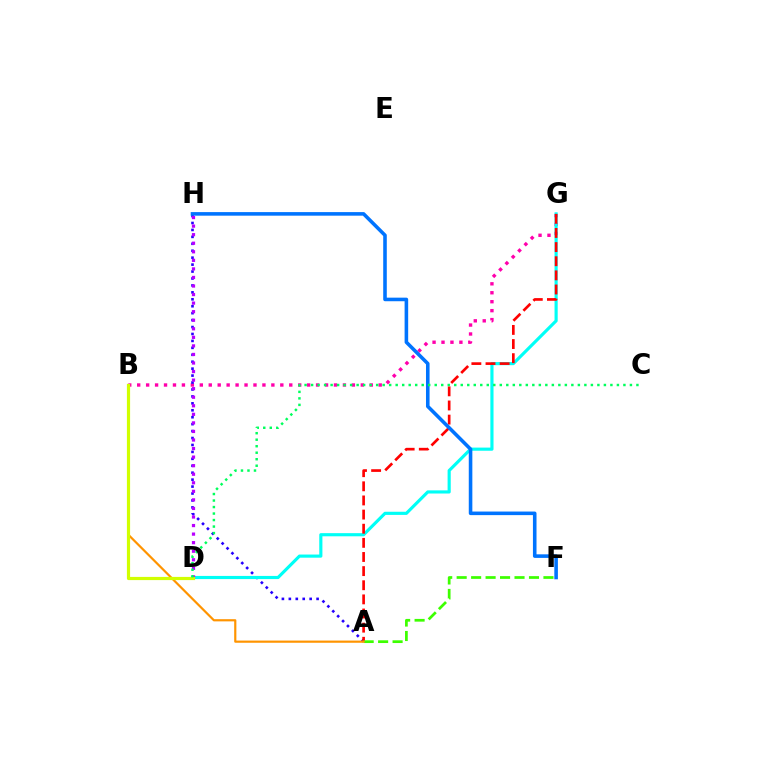{('B', 'G'): [{'color': '#ff00ac', 'line_style': 'dotted', 'thickness': 2.43}], ('A', 'H'): [{'color': '#2500ff', 'line_style': 'dotted', 'thickness': 1.88}], ('D', 'G'): [{'color': '#00fff6', 'line_style': 'solid', 'thickness': 2.27}], ('A', 'G'): [{'color': '#ff0000', 'line_style': 'dashed', 'thickness': 1.92}], ('D', 'H'): [{'color': '#b900ff', 'line_style': 'dotted', 'thickness': 2.32}], ('F', 'H'): [{'color': '#0074ff', 'line_style': 'solid', 'thickness': 2.57}], ('A', 'F'): [{'color': '#3dff00', 'line_style': 'dashed', 'thickness': 1.96}], ('A', 'B'): [{'color': '#ff9400', 'line_style': 'solid', 'thickness': 1.58}], ('B', 'D'): [{'color': '#d1ff00', 'line_style': 'solid', 'thickness': 2.29}], ('C', 'D'): [{'color': '#00ff5c', 'line_style': 'dotted', 'thickness': 1.77}]}